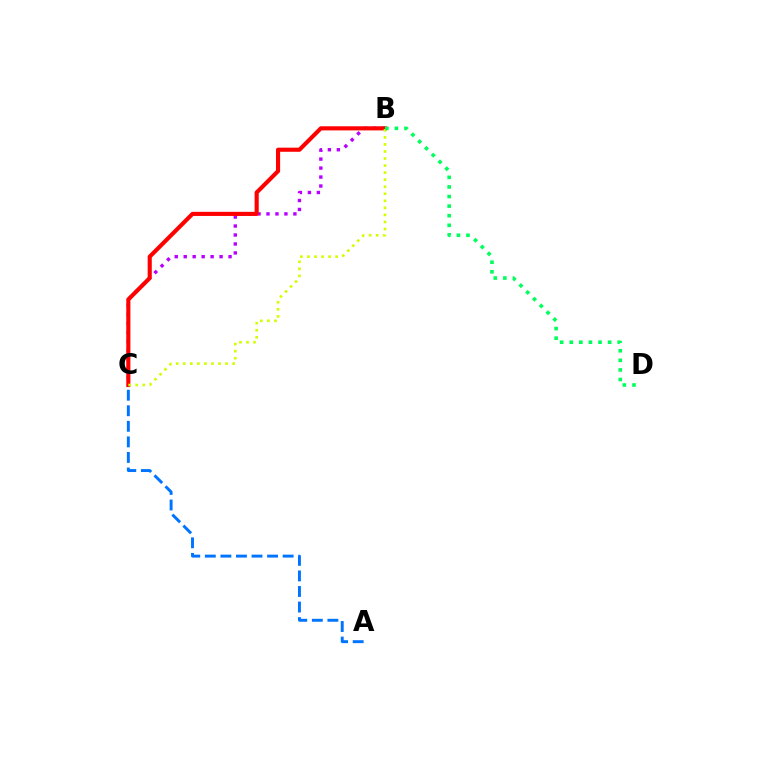{('B', 'C'): [{'color': '#b900ff', 'line_style': 'dotted', 'thickness': 2.44}, {'color': '#ff0000', 'line_style': 'solid', 'thickness': 2.96}, {'color': '#d1ff00', 'line_style': 'dotted', 'thickness': 1.92}], ('B', 'D'): [{'color': '#00ff5c', 'line_style': 'dotted', 'thickness': 2.61}], ('A', 'C'): [{'color': '#0074ff', 'line_style': 'dashed', 'thickness': 2.11}]}